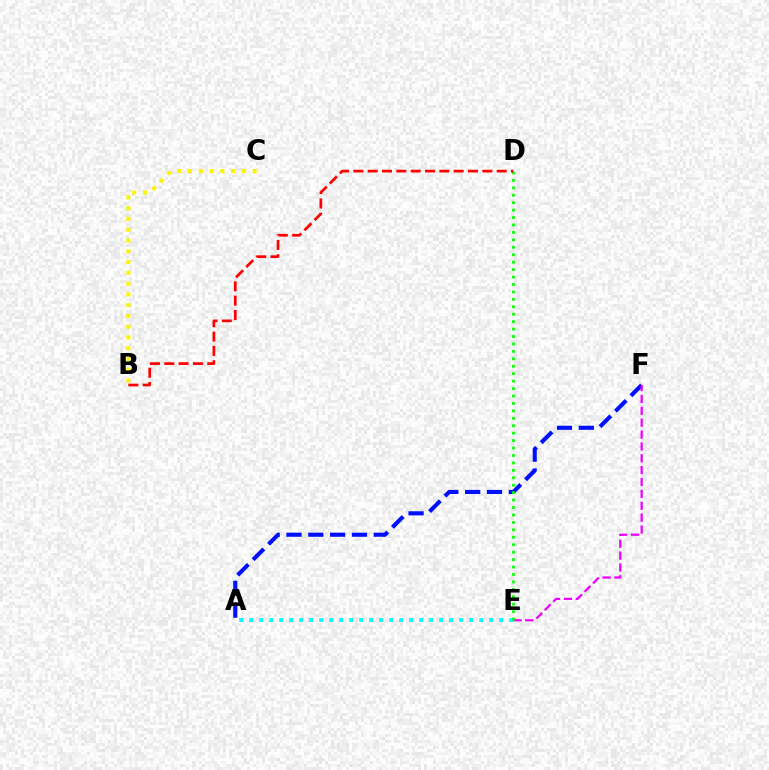{('B', 'C'): [{'color': '#fcf500', 'line_style': 'dotted', 'thickness': 2.93}], ('A', 'E'): [{'color': '#00fff6', 'line_style': 'dotted', 'thickness': 2.72}], ('A', 'F'): [{'color': '#0010ff', 'line_style': 'dashed', 'thickness': 2.96}], ('E', 'F'): [{'color': '#ee00ff', 'line_style': 'dashed', 'thickness': 1.61}], ('D', 'E'): [{'color': '#08ff00', 'line_style': 'dotted', 'thickness': 2.02}], ('B', 'D'): [{'color': '#ff0000', 'line_style': 'dashed', 'thickness': 1.95}]}